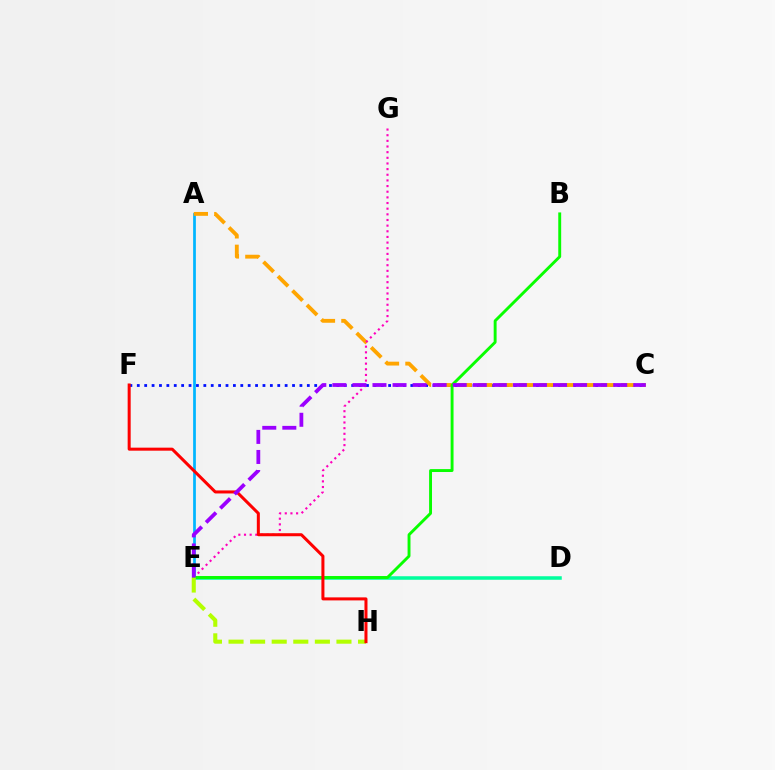{('D', 'E'): [{'color': '#00ff9d', 'line_style': 'solid', 'thickness': 2.54}], ('A', 'E'): [{'color': '#00b5ff', 'line_style': 'solid', 'thickness': 1.97}], ('C', 'F'): [{'color': '#0010ff', 'line_style': 'dotted', 'thickness': 2.01}], ('A', 'C'): [{'color': '#ffa500', 'line_style': 'dashed', 'thickness': 2.77}], ('E', 'G'): [{'color': '#ff00bd', 'line_style': 'dotted', 'thickness': 1.54}], ('B', 'E'): [{'color': '#08ff00', 'line_style': 'solid', 'thickness': 2.09}], ('E', 'H'): [{'color': '#b3ff00', 'line_style': 'dashed', 'thickness': 2.93}], ('F', 'H'): [{'color': '#ff0000', 'line_style': 'solid', 'thickness': 2.18}], ('C', 'E'): [{'color': '#9b00ff', 'line_style': 'dashed', 'thickness': 2.73}]}